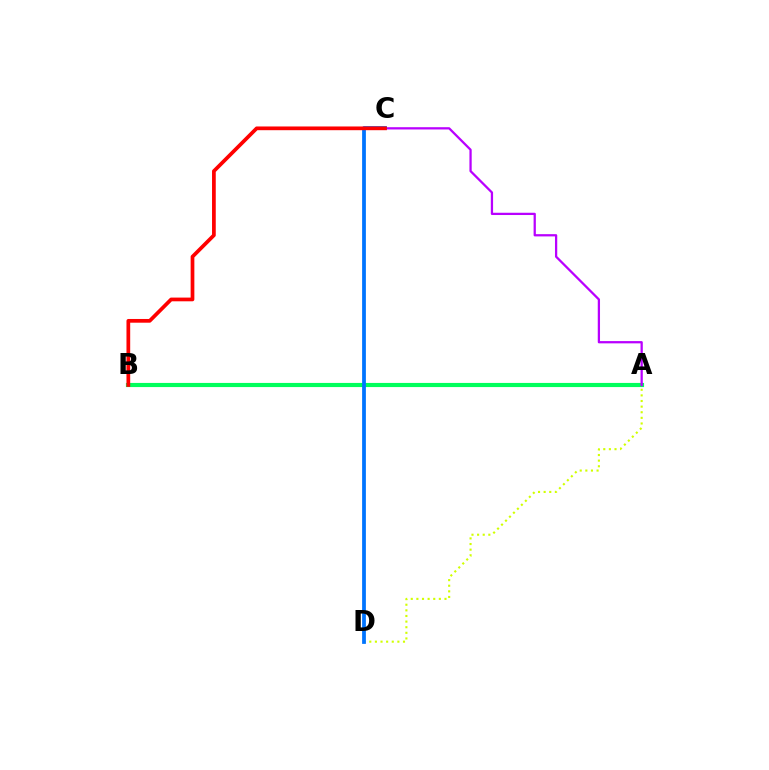{('A', 'B'): [{'color': '#00ff5c', 'line_style': 'solid', 'thickness': 2.98}], ('A', 'D'): [{'color': '#d1ff00', 'line_style': 'dotted', 'thickness': 1.53}], ('A', 'C'): [{'color': '#b900ff', 'line_style': 'solid', 'thickness': 1.63}], ('C', 'D'): [{'color': '#0074ff', 'line_style': 'solid', 'thickness': 2.71}], ('B', 'C'): [{'color': '#ff0000', 'line_style': 'solid', 'thickness': 2.68}]}